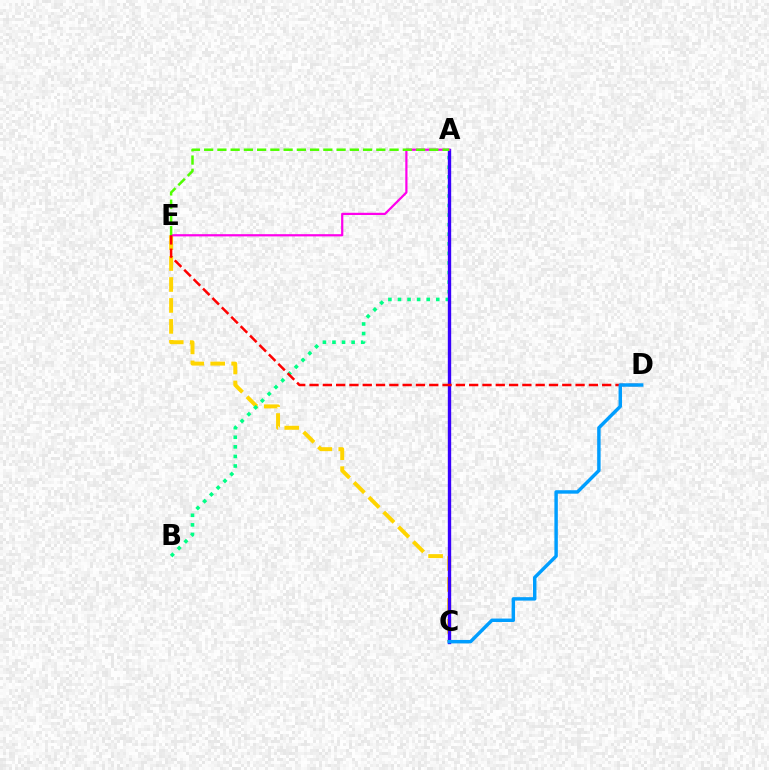{('C', 'E'): [{'color': '#ffd500', 'line_style': 'dashed', 'thickness': 2.85}], ('A', 'B'): [{'color': '#00ff86', 'line_style': 'dotted', 'thickness': 2.6}], ('A', 'C'): [{'color': '#3700ff', 'line_style': 'solid', 'thickness': 2.42}], ('A', 'E'): [{'color': '#ff00ed', 'line_style': 'solid', 'thickness': 1.59}, {'color': '#4fff00', 'line_style': 'dashed', 'thickness': 1.8}], ('D', 'E'): [{'color': '#ff0000', 'line_style': 'dashed', 'thickness': 1.81}], ('C', 'D'): [{'color': '#009eff', 'line_style': 'solid', 'thickness': 2.48}]}